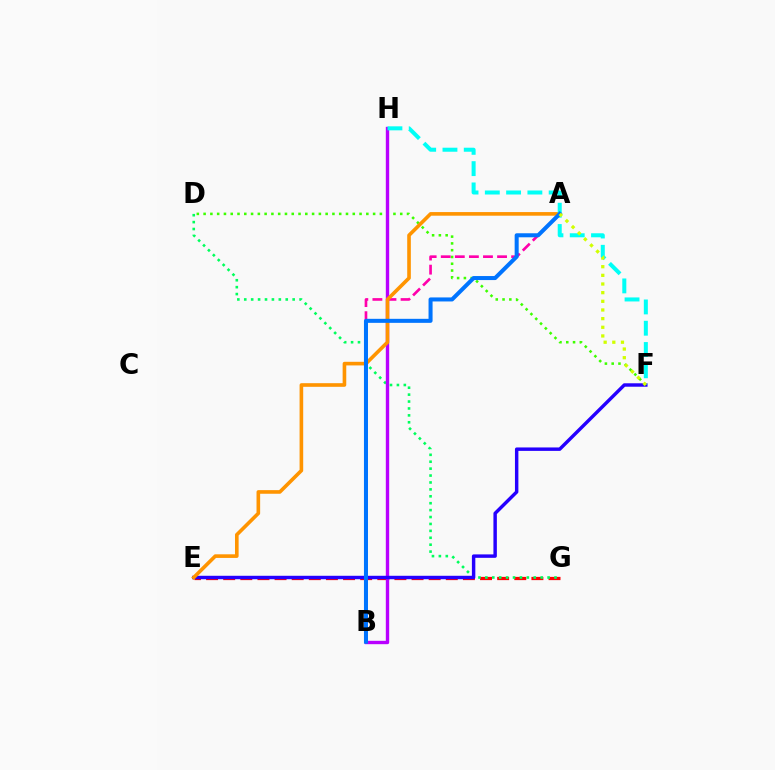{('E', 'G'): [{'color': '#ff0000', 'line_style': 'dashed', 'thickness': 2.33}], ('D', 'G'): [{'color': '#00ff5c', 'line_style': 'dotted', 'thickness': 1.88}], ('D', 'F'): [{'color': '#3dff00', 'line_style': 'dotted', 'thickness': 1.84}], ('B', 'H'): [{'color': '#b900ff', 'line_style': 'solid', 'thickness': 2.43}], ('E', 'F'): [{'color': '#2500ff', 'line_style': 'solid', 'thickness': 2.47}], ('A', 'B'): [{'color': '#ff00ac', 'line_style': 'dashed', 'thickness': 1.91}, {'color': '#0074ff', 'line_style': 'solid', 'thickness': 2.9}], ('A', 'E'): [{'color': '#ff9400', 'line_style': 'solid', 'thickness': 2.61}], ('F', 'H'): [{'color': '#00fff6', 'line_style': 'dashed', 'thickness': 2.89}], ('A', 'F'): [{'color': '#d1ff00', 'line_style': 'dotted', 'thickness': 2.35}]}